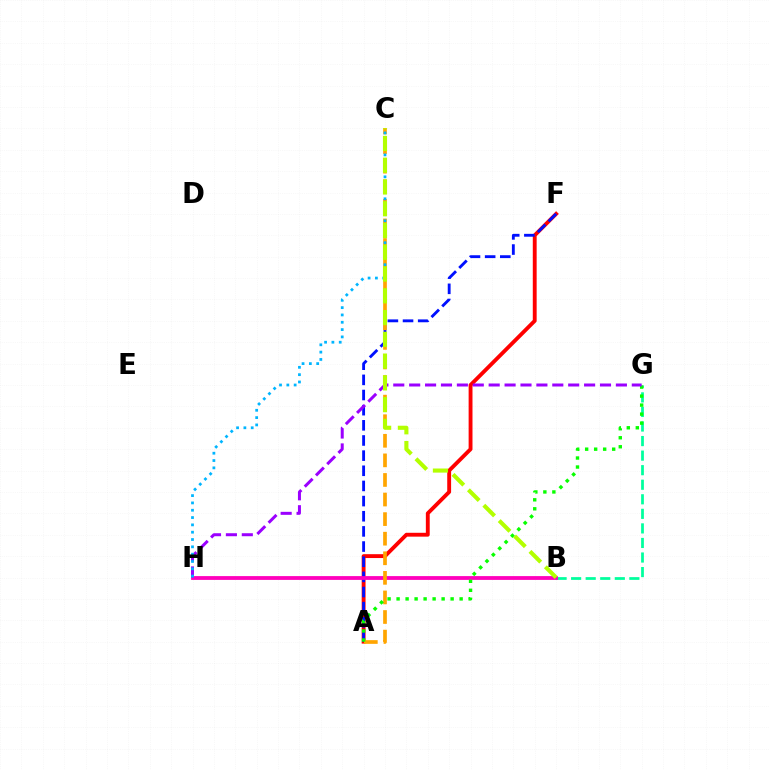{('B', 'G'): [{'color': '#00ff9d', 'line_style': 'dashed', 'thickness': 1.98}], ('A', 'F'): [{'color': '#ff0000', 'line_style': 'solid', 'thickness': 2.78}, {'color': '#0010ff', 'line_style': 'dashed', 'thickness': 2.06}], ('B', 'H'): [{'color': '#ff00bd', 'line_style': 'solid', 'thickness': 2.74}], ('A', 'C'): [{'color': '#ffa500', 'line_style': 'dashed', 'thickness': 2.66}], ('A', 'G'): [{'color': '#08ff00', 'line_style': 'dotted', 'thickness': 2.45}], ('G', 'H'): [{'color': '#9b00ff', 'line_style': 'dashed', 'thickness': 2.16}], ('C', 'H'): [{'color': '#00b5ff', 'line_style': 'dotted', 'thickness': 1.99}], ('B', 'C'): [{'color': '#b3ff00', 'line_style': 'dashed', 'thickness': 2.96}]}